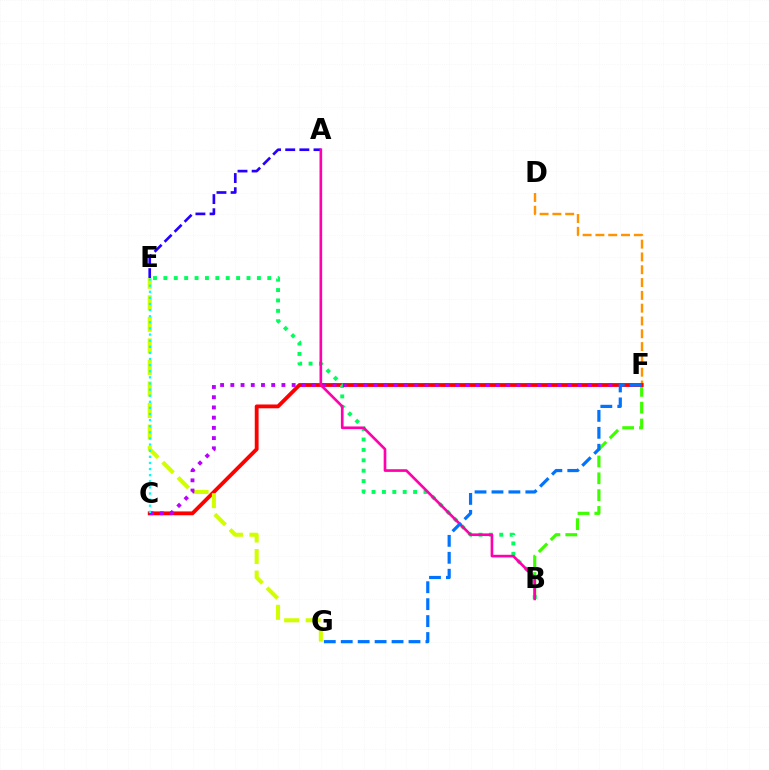{('D', 'F'): [{'color': '#ff9400', 'line_style': 'dashed', 'thickness': 1.74}], ('B', 'F'): [{'color': '#3dff00', 'line_style': 'dashed', 'thickness': 2.28}], ('C', 'F'): [{'color': '#ff0000', 'line_style': 'solid', 'thickness': 2.76}, {'color': '#b900ff', 'line_style': 'dotted', 'thickness': 2.78}], ('A', 'E'): [{'color': '#2500ff', 'line_style': 'dashed', 'thickness': 1.92}], ('B', 'E'): [{'color': '#00ff5c', 'line_style': 'dotted', 'thickness': 2.82}], ('E', 'G'): [{'color': '#d1ff00', 'line_style': 'dashed', 'thickness': 2.93}], ('C', 'E'): [{'color': '#00fff6', 'line_style': 'dotted', 'thickness': 1.66}], ('A', 'B'): [{'color': '#ff00ac', 'line_style': 'solid', 'thickness': 1.92}], ('F', 'G'): [{'color': '#0074ff', 'line_style': 'dashed', 'thickness': 2.3}]}